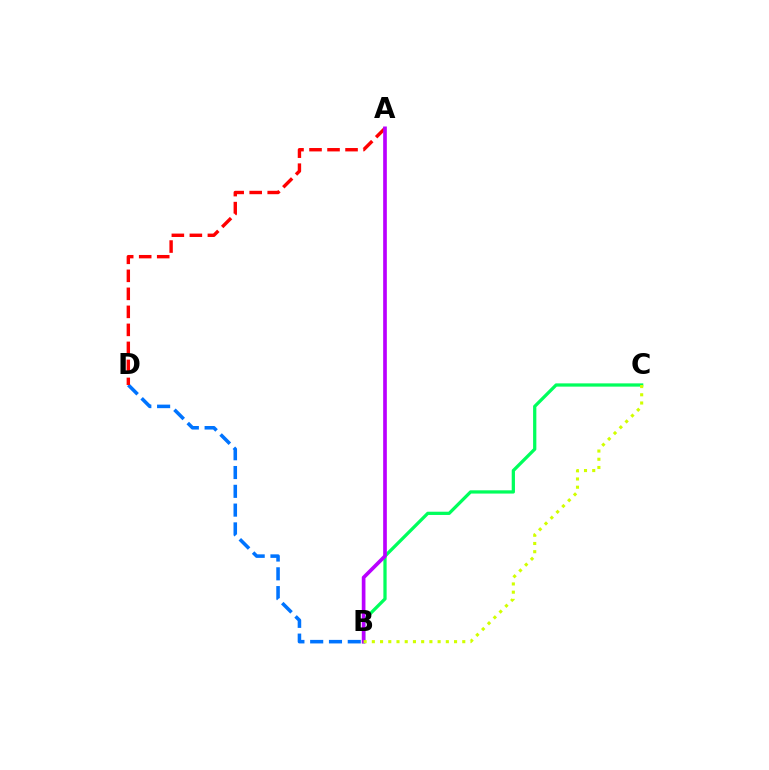{('B', 'C'): [{'color': '#00ff5c', 'line_style': 'solid', 'thickness': 2.34}, {'color': '#d1ff00', 'line_style': 'dotted', 'thickness': 2.23}], ('B', 'D'): [{'color': '#0074ff', 'line_style': 'dashed', 'thickness': 2.55}], ('A', 'D'): [{'color': '#ff0000', 'line_style': 'dashed', 'thickness': 2.45}], ('A', 'B'): [{'color': '#b900ff', 'line_style': 'solid', 'thickness': 2.64}]}